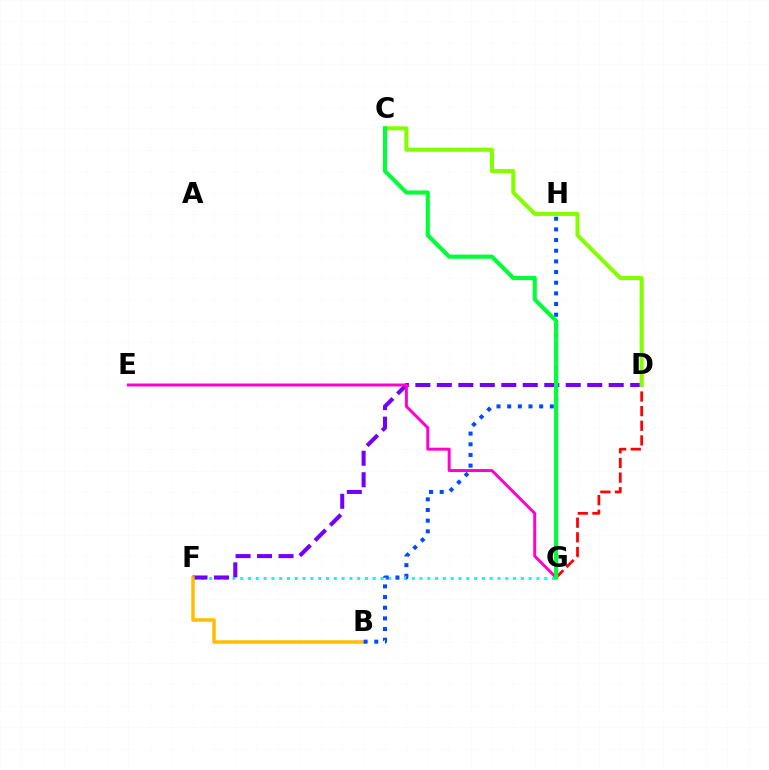{('F', 'G'): [{'color': '#00fff6', 'line_style': 'dotted', 'thickness': 2.12}], ('D', 'F'): [{'color': '#7200ff', 'line_style': 'dashed', 'thickness': 2.92}], ('D', 'G'): [{'color': '#ff0000', 'line_style': 'dashed', 'thickness': 1.99}], ('B', 'F'): [{'color': '#ffbd00', 'line_style': 'solid', 'thickness': 2.52}], ('B', 'H'): [{'color': '#004bff', 'line_style': 'dotted', 'thickness': 2.9}], ('C', 'D'): [{'color': '#84ff00', 'line_style': 'solid', 'thickness': 2.94}], ('E', 'G'): [{'color': '#ff00cf', 'line_style': 'solid', 'thickness': 2.13}], ('C', 'G'): [{'color': '#00ff39', 'line_style': 'solid', 'thickness': 2.97}]}